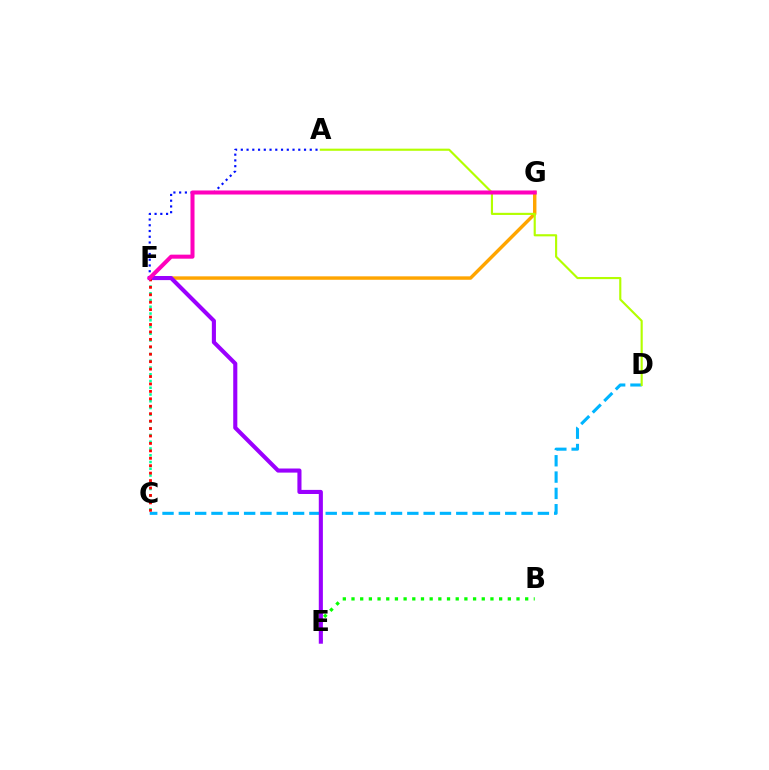{('A', 'F'): [{'color': '#0010ff', 'line_style': 'dotted', 'thickness': 1.56}], ('C', 'D'): [{'color': '#00b5ff', 'line_style': 'dashed', 'thickness': 2.22}], ('B', 'E'): [{'color': '#08ff00', 'line_style': 'dotted', 'thickness': 2.36}], ('C', 'F'): [{'color': '#00ff9d', 'line_style': 'dotted', 'thickness': 1.83}, {'color': '#ff0000', 'line_style': 'dotted', 'thickness': 2.02}], ('F', 'G'): [{'color': '#ffa500', 'line_style': 'solid', 'thickness': 2.47}, {'color': '#ff00bd', 'line_style': 'solid', 'thickness': 2.9}], ('E', 'F'): [{'color': '#9b00ff', 'line_style': 'solid', 'thickness': 2.95}], ('A', 'D'): [{'color': '#b3ff00', 'line_style': 'solid', 'thickness': 1.54}]}